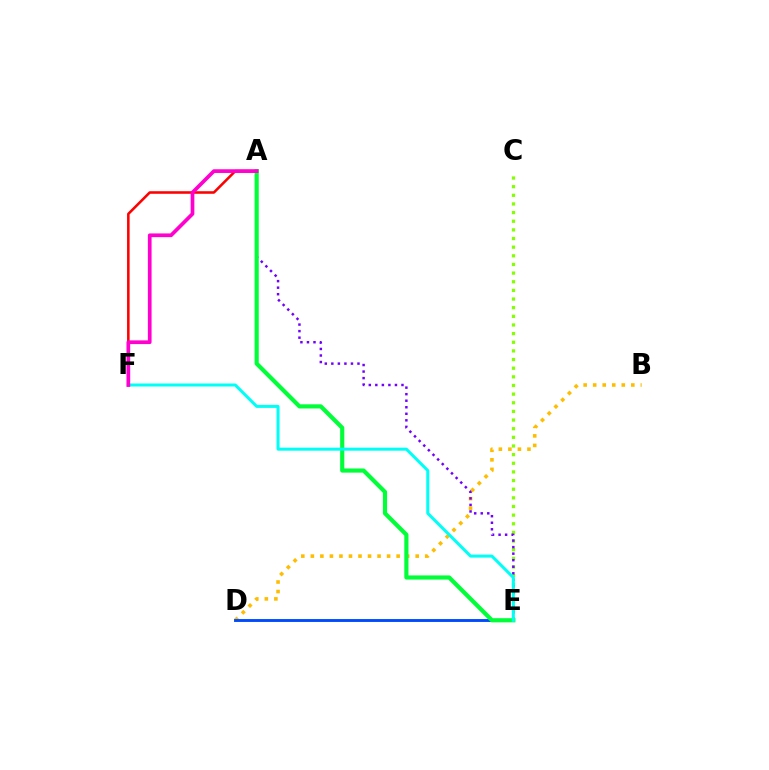{('C', 'E'): [{'color': '#84ff00', 'line_style': 'dotted', 'thickness': 2.35}], ('B', 'D'): [{'color': '#ffbd00', 'line_style': 'dotted', 'thickness': 2.59}], ('D', 'E'): [{'color': '#004bff', 'line_style': 'solid', 'thickness': 2.08}], ('A', 'F'): [{'color': '#ff0000', 'line_style': 'solid', 'thickness': 1.84}, {'color': '#ff00cf', 'line_style': 'solid', 'thickness': 2.67}], ('A', 'E'): [{'color': '#7200ff', 'line_style': 'dotted', 'thickness': 1.78}, {'color': '#00ff39', 'line_style': 'solid', 'thickness': 3.0}], ('E', 'F'): [{'color': '#00fff6', 'line_style': 'solid', 'thickness': 2.17}]}